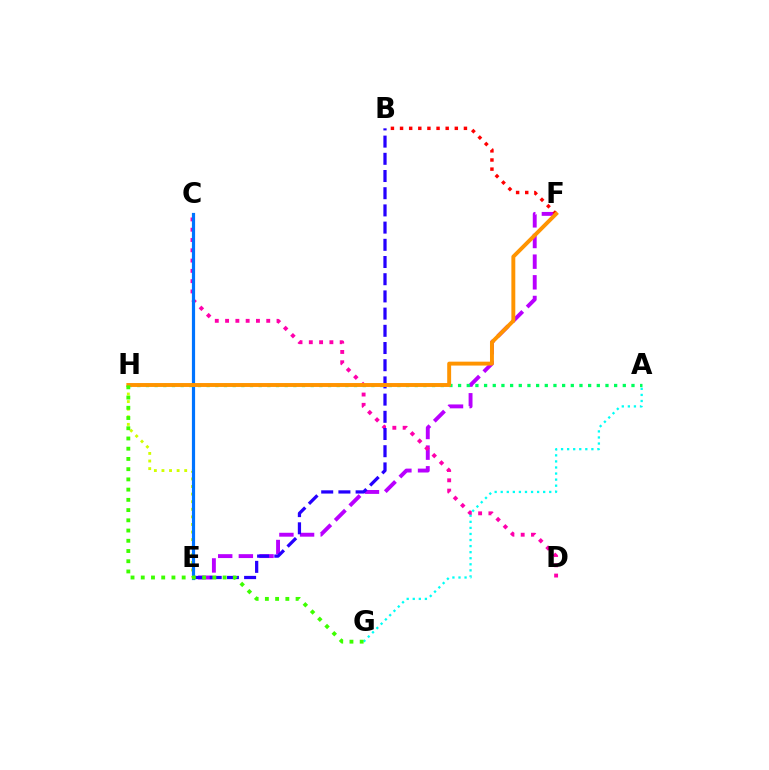{('E', 'F'): [{'color': '#b900ff', 'line_style': 'dashed', 'thickness': 2.81}], ('B', 'F'): [{'color': '#ff0000', 'line_style': 'dotted', 'thickness': 2.48}], ('C', 'D'): [{'color': '#ff00ac', 'line_style': 'dotted', 'thickness': 2.8}], ('A', 'G'): [{'color': '#00fff6', 'line_style': 'dotted', 'thickness': 1.65}], ('E', 'H'): [{'color': '#d1ff00', 'line_style': 'dotted', 'thickness': 2.06}], ('B', 'E'): [{'color': '#2500ff', 'line_style': 'dashed', 'thickness': 2.34}], ('C', 'E'): [{'color': '#0074ff', 'line_style': 'solid', 'thickness': 2.29}], ('A', 'H'): [{'color': '#00ff5c', 'line_style': 'dotted', 'thickness': 2.36}], ('F', 'H'): [{'color': '#ff9400', 'line_style': 'solid', 'thickness': 2.82}], ('G', 'H'): [{'color': '#3dff00', 'line_style': 'dotted', 'thickness': 2.78}]}